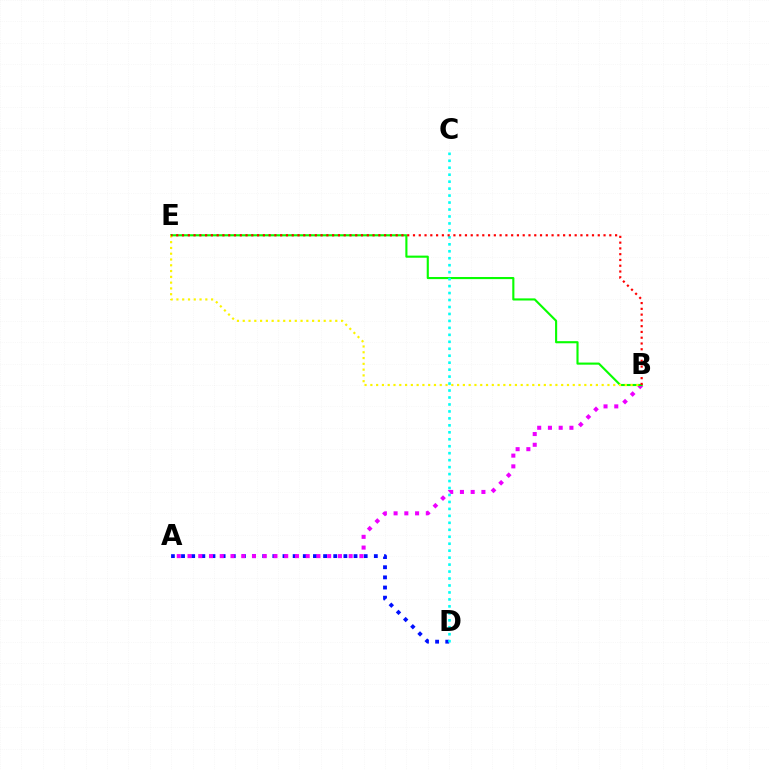{('A', 'D'): [{'color': '#0010ff', 'line_style': 'dotted', 'thickness': 2.76}], ('A', 'B'): [{'color': '#ee00ff', 'line_style': 'dotted', 'thickness': 2.92}], ('B', 'E'): [{'color': '#08ff00', 'line_style': 'solid', 'thickness': 1.53}, {'color': '#fcf500', 'line_style': 'dotted', 'thickness': 1.57}, {'color': '#ff0000', 'line_style': 'dotted', 'thickness': 1.57}], ('C', 'D'): [{'color': '#00fff6', 'line_style': 'dotted', 'thickness': 1.89}]}